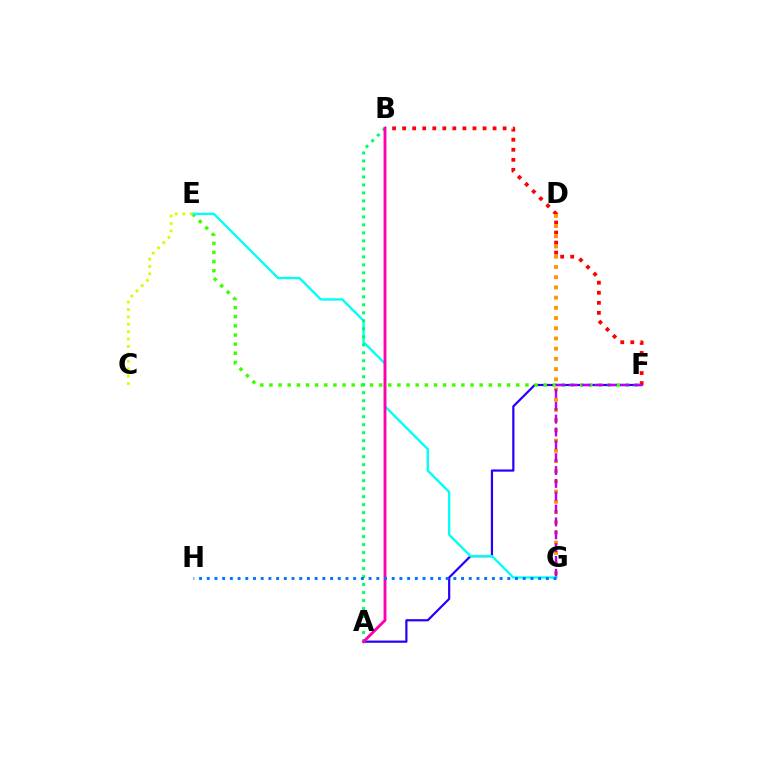{('A', 'F'): [{'color': '#2500ff', 'line_style': 'solid', 'thickness': 1.59}], ('B', 'F'): [{'color': '#ff0000', 'line_style': 'dotted', 'thickness': 2.73}], ('D', 'G'): [{'color': '#ff9400', 'line_style': 'dotted', 'thickness': 2.77}], ('E', 'F'): [{'color': '#3dff00', 'line_style': 'dotted', 'thickness': 2.48}], ('F', 'G'): [{'color': '#b900ff', 'line_style': 'dashed', 'thickness': 1.75}], ('E', 'G'): [{'color': '#00fff6', 'line_style': 'solid', 'thickness': 1.69}], ('A', 'B'): [{'color': '#00ff5c', 'line_style': 'dotted', 'thickness': 2.17}, {'color': '#ff00ac', 'line_style': 'solid', 'thickness': 2.07}], ('C', 'E'): [{'color': '#d1ff00', 'line_style': 'dotted', 'thickness': 2.01}], ('G', 'H'): [{'color': '#0074ff', 'line_style': 'dotted', 'thickness': 2.09}]}